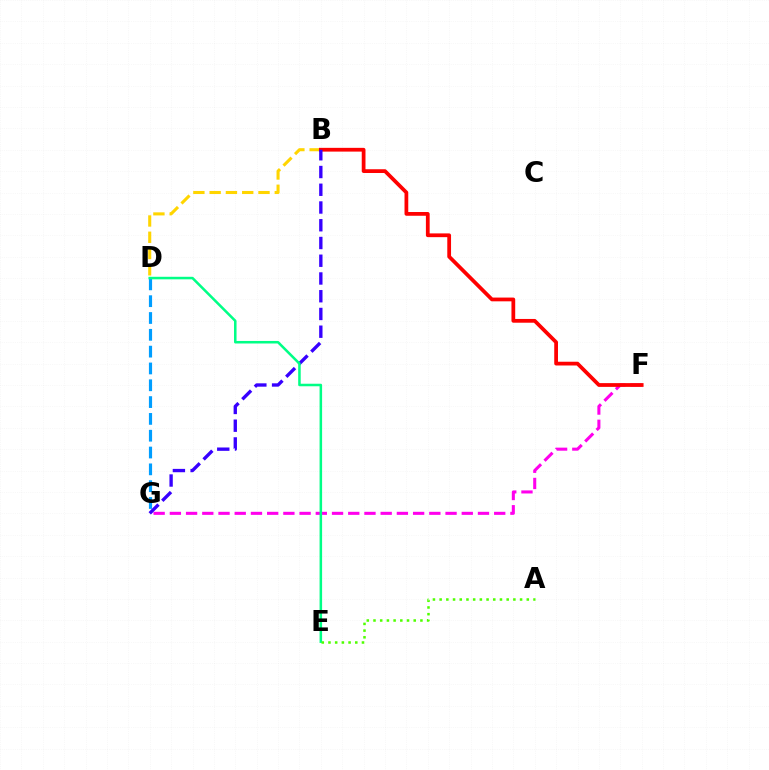{('D', 'G'): [{'color': '#009eff', 'line_style': 'dashed', 'thickness': 2.28}], ('B', 'D'): [{'color': '#ffd500', 'line_style': 'dashed', 'thickness': 2.21}], ('F', 'G'): [{'color': '#ff00ed', 'line_style': 'dashed', 'thickness': 2.2}], ('B', 'F'): [{'color': '#ff0000', 'line_style': 'solid', 'thickness': 2.71}], ('B', 'G'): [{'color': '#3700ff', 'line_style': 'dashed', 'thickness': 2.41}], ('D', 'E'): [{'color': '#00ff86', 'line_style': 'solid', 'thickness': 1.82}], ('A', 'E'): [{'color': '#4fff00', 'line_style': 'dotted', 'thickness': 1.82}]}